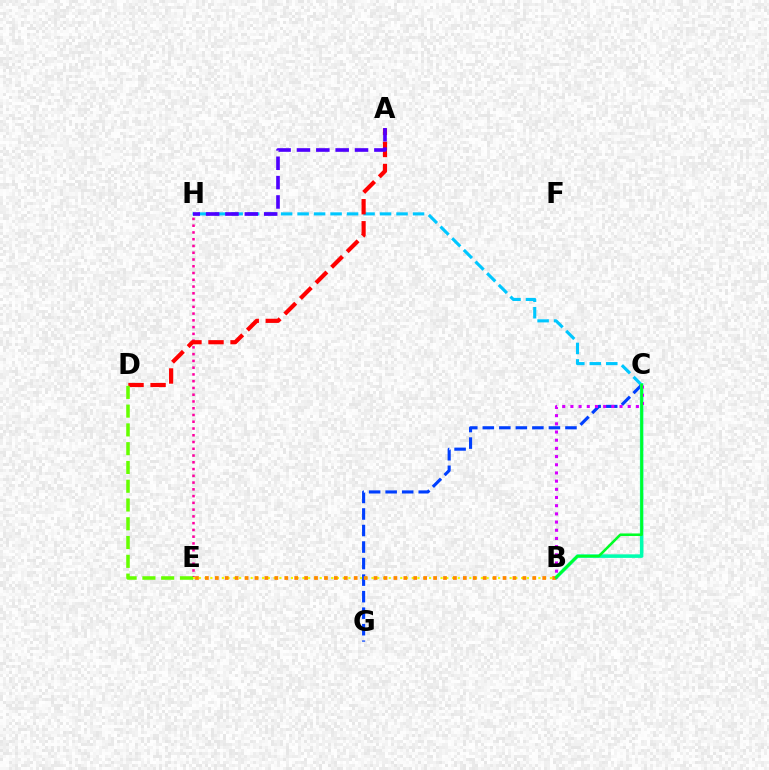{('E', 'H'): [{'color': '#ff00a0', 'line_style': 'dotted', 'thickness': 1.84}], ('C', 'H'): [{'color': '#00c7ff', 'line_style': 'dashed', 'thickness': 2.24}], ('C', 'G'): [{'color': '#003fff', 'line_style': 'dashed', 'thickness': 2.25}], ('B', 'E'): [{'color': '#eeff00', 'line_style': 'dotted', 'thickness': 1.56}, {'color': '#ff8800', 'line_style': 'dotted', 'thickness': 2.7}], ('B', 'C'): [{'color': '#00ffaf', 'line_style': 'solid', 'thickness': 2.54}, {'color': '#d600ff', 'line_style': 'dotted', 'thickness': 2.22}, {'color': '#00ff27', 'line_style': 'solid', 'thickness': 1.85}], ('A', 'D'): [{'color': '#ff0000', 'line_style': 'dashed', 'thickness': 2.99}], ('A', 'H'): [{'color': '#4f00ff', 'line_style': 'dashed', 'thickness': 2.63}], ('D', 'E'): [{'color': '#66ff00', 'line_style': 'dashed', 'thickness': 2.55}]}